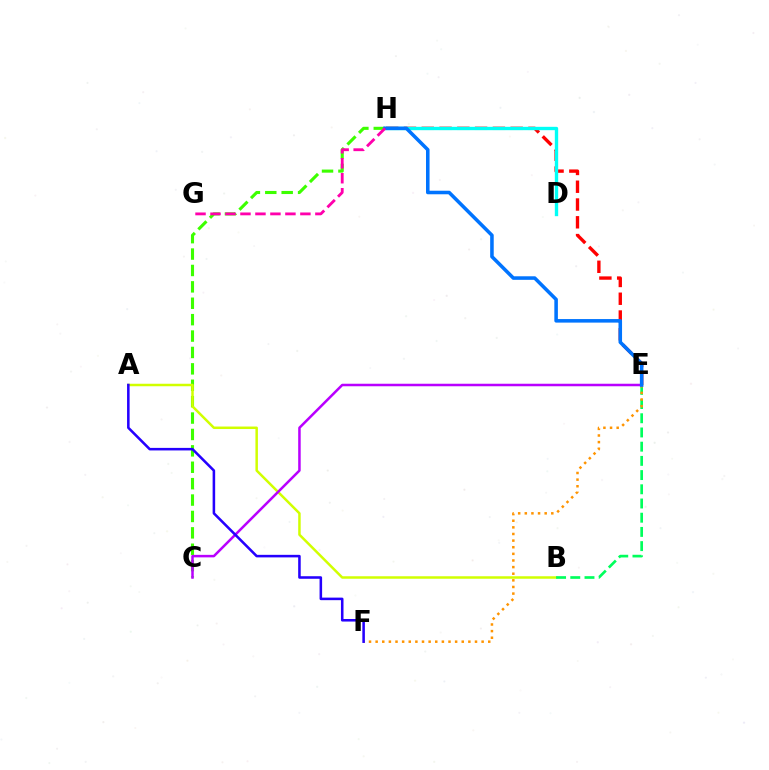{('C', 'H'): [{'color': '#3dff00', 'line_style': 'dashed', 'thickness': 2.23}], ('A', 'B'): [{'color': '#d1ff00', 'line_style': 'solid', 'thickness': 1.79}], ('B', 'E'): [{'color': '#00ff5c', 'line_style': 'dashed', 'thickness': 1.93}], ('E', 'H'): [{'color': '#ff0000', 'line_style': 'dashed', 'thickness': 2.42}, {'color': '#0074ff', 'line_style': 'solid', 'thickness': 2.56}], ('E', 'F'): [{'color': '#ff9400', 'line_style': 'dotted', 'thickness': 1.8}], ('C', 'E'): [{'color': '#b900ff', 'line_style': 'solid', 'thickness': 1.81}], ('D', 'H'): [{'color': '#00fff6', 'line_style': 'solid', 'thickness': 2.42}], ('G', 'H'): [{'color': '#ff00ac', 'line_style': 'dashed', 'thickness': 2.04}], ('A', 'F'): [{'color': '#2500ff', 'line_style': 'solid', 'thickness': 1.84}]}